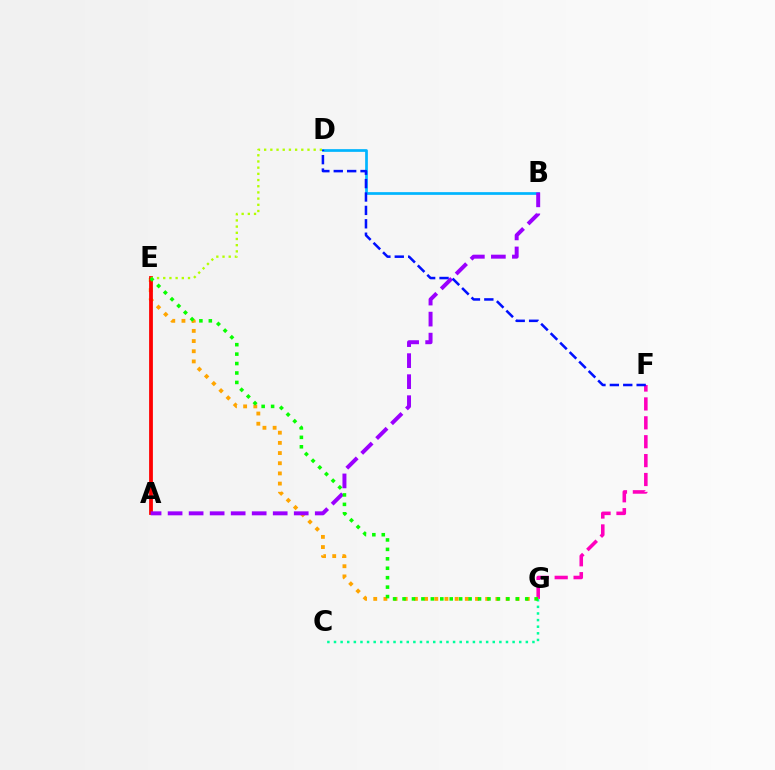{('B', 'D'): [{'color': '#00b5ff', 'line_style': 'solid', 'thickness': 1.95}], ('F', 'G'): [{'color': '#ff00bd', 'line_style': 'dashed', 'thickness': 2.57}], ('E', 'G'): [{'color': '#ffa500', 'line_style': 'dotted', 'thickness': 2.76}, {'color': '#08ff00', 'line_style': 'dotted', 'thickness': 2.56}], ('C', 'G'): [{'color': '#00ff9d', 'line_style': 'dotted', 'thickness': 1.8}], ('A', 'E'): [{'color': '#ff0000', 'line_style': 'solid', 'thickness': 2.72}], ('A', 'B'): [{'color': '#9b00ff', 'line_style': 'dashed', 'thickness': 2.86}], ('D', 'F'): [{'color': '#0010ff', 'line_style': 'dashed', 'thickness': 1.82}], ('D', 'E'): [{'color': '#b3ff00', 'line_style': 'dotted', 'thickness': 1.68}]}